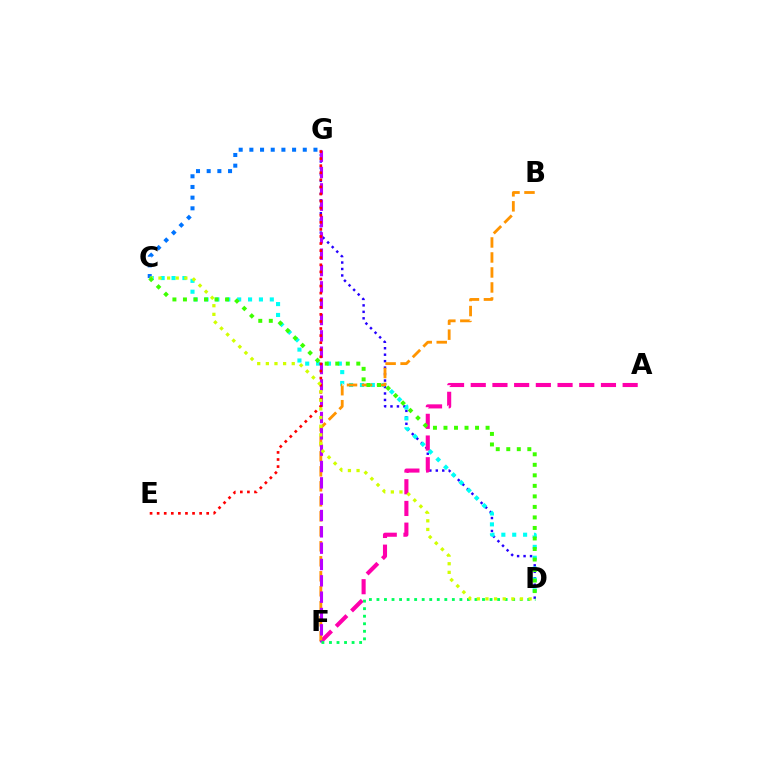{('D', 'G'): [{'color': '#2500ff', 'line_style': 'dotted', 'thickness': 1.76}], ('A', 'F'): [{'color': '#ff00ac', 'line_style': 'dashed', 'thickness': 2.95}], ('C', 'D'): [{'color': '#00fff6', 'line_style': 'dotted', 'thickness': 2.96}, {'color': '#d1ff00', 'line_style': 'dotted', 'thickness': 2.34}, {'color': '#3dff00', 'line_style': 'dotted', 'thickness': 2.86}], ('C', 'G'): [{'color': '#0074ff', 'line_style': 'dotted', 'thickness': 2.9}], ('B', 'F'): [{'color': '#ff9400', 'line_style': 'dashed', 'thickness': 2.04}], ('F', 'G'): [{'color': '#b900ff', 'line_style': 'dashed', 'thickness': 2.22}], ('D', 'F'): [{'color': '#00ff5c', 'line_style': 'dotted', 'thickness': 2.05}], ('E', 'G'): [{'color': '#ff0000', 'line_style': 'dotted', 'thickness': 1.92}]}